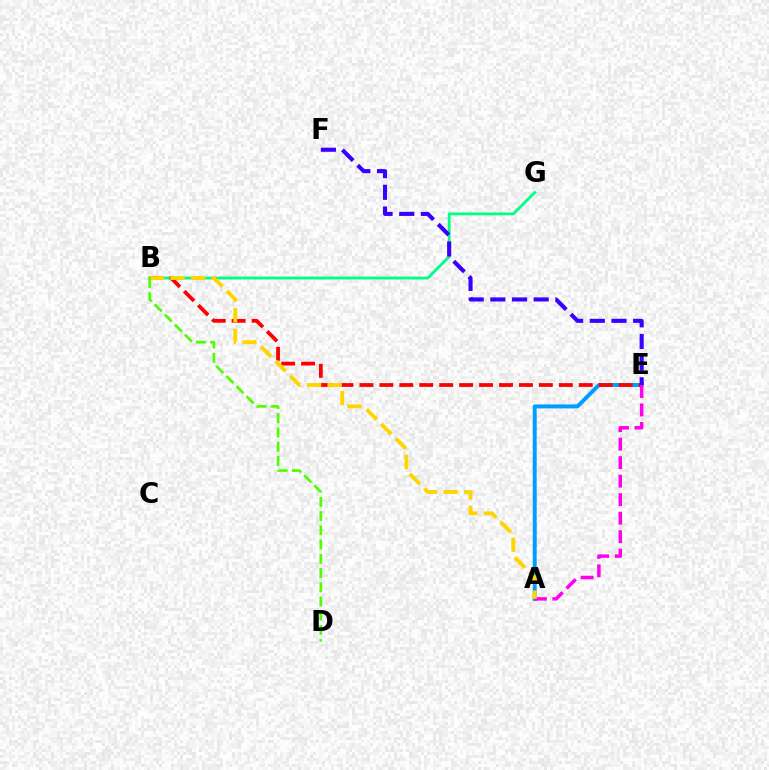{('B', 'G'): [{'color': '#00ff86', 'line_style': 'solid', 'thickness': 2.02}], ('A', 'E'): [{'color': '#009eff', 'line_style': 'solid', 'thickness': 2.85}, {'color': '#ff00ed', 'line_style': 'dashed', 'thickness': 2.51}], ('B', 'E'): [{'color': '#ff0000', 'line_style': 'dashed', 'thickness': 2.71}], ('A', 'B'): [{'color': '#ffd500', 'line_style': 'dashed', 'thickness': 2.8}], ('B', 'D'): [{'color': '#4fff00', 'line_style': 'dashed', 'thickness': 1.93}], ('E', 'F'): [{'color': '#3700ff', 'line_style': 'dashed', 'thickness': 2.94}]}